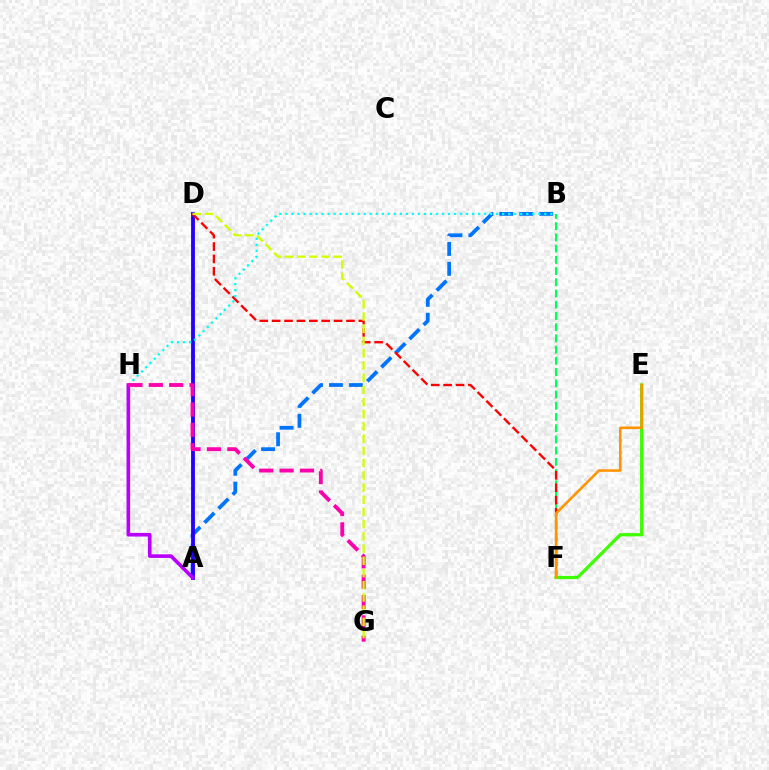{('B', 'F'): [{'color': '#00ff5c', 'line_style': 'dashed', 'thickness': 1.52}], ('A', 'B'): [{'color': '#0074ff', 'line_style': 'dashed', 'thickness': 2.71}], ('A', 'D'): [{'color': '#2500ff', 'line_style': 'solid', 'thickness': 2.76}], ('D', 'F'): [{'color': '#ff0000', 'line_style': 'dashed', 'thickness': 1.68}], ('B', 'H'): [{'color': '#00fff6', 'line_style': 'dotted', 'thickness': 1.64}], ('E', 'F'): [{'color': '#3dff00', 'line_style': 'solid', 'thickness': 2.33}, {'color': '#ff9400', 'line_style': 'solid', 'thickness': 1.85}], ('A', 'H'): [{'color': '#b900ff', 'line_style': 'solid', 'thickness': 2.61}], ('G', 'H'): [{'color': '#ff00ac', 'line_style': 'dashed', 'thickness': 2.77}], ('D', 'G'): [{'color': '#d1ff00', 'line_style': 'dashed', 'thickness': 1.66}]}